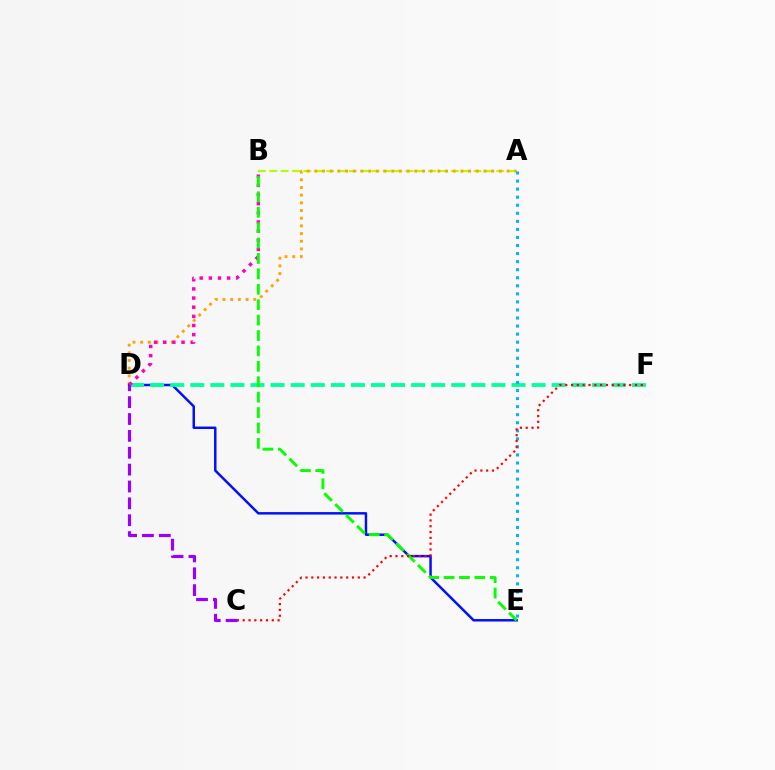{('A', 'B'): [{'color': '#b3ff00', 'line_style': 'dashed', 'thickness': 1.54}], ('A', 'D'): [{'color': '#ffa500', 'line_style': 'dotted', 'thickness': 2.09}], ('D', 'E'): [{'color': '#0010ff', 'line_style': 'solid', 'thickness': 1.78}], ('D', 'F'): [{'color': '#00ff9d', 'line_style': 'dashed', 'thickness': 2.73}], ('B', 'D'): [{'color': '#ff00bd', 'line_style': 'dotted', 'thickness': 2.49}], ('B', 'E'): [{'color': '#08ff00', 'line_style': 'dashed', 'thickness': 2.09}], ('A', 'E'): [{'color': '#00b5ff', 'line_style': 'dotted', 'thickness': 2.19}], ('C', 'F'): [{'color': '#ff0000', 'line_style': 'dotted', 'thickness': 1.58}], ('C', 'D'): [{'color': '#9b00ff', 'line_style': 'dashed', 'thickness': 2.29}]}